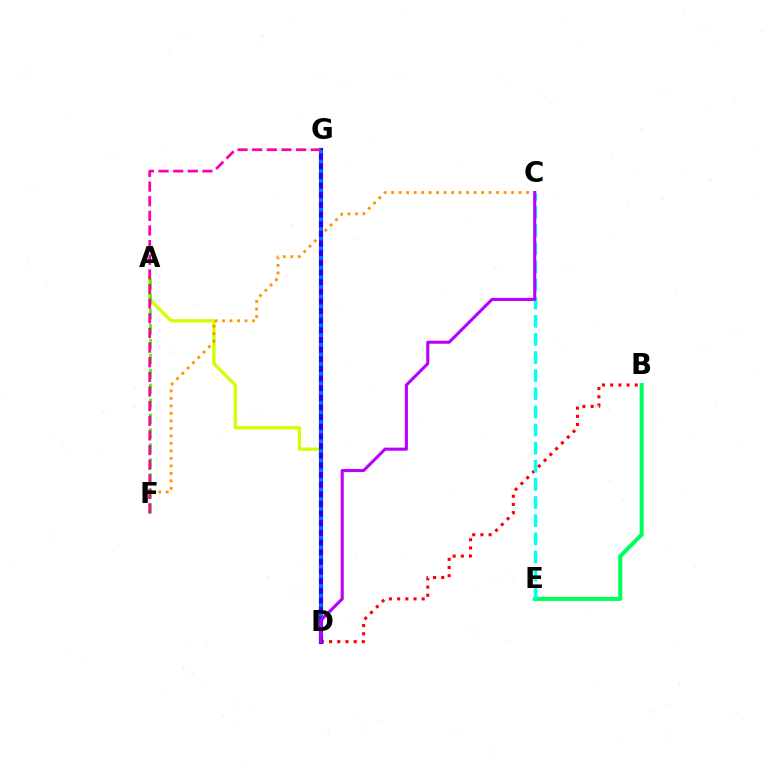{('A', 'D'): [{'color': '#d1ff00', 'line_style': 'solid', 'thickness': 2.4}], ('B', 'E'): [{'color': '#00ff5c', 'line_style': 'solid', 'thickness': 2.9}], ('C', 'F'): [{'color': '#ff9400', 'line_style': 'dotted', 'thickness': 2.04}], ('B', 'D'): [{'color': '#ff0000', 'line_style': 'dotted', 'thickness': 2.23}], ('A', 'F'): [{'color': '#3dff00', 'line_style': 'dashed', 'thickness': 2.03}], ('D', 'G'): [{'color': '#2500ff', 'line_style': 'solid', 'thickness': 3.0}, {'color': '#0074ff', 'line_style': 'dotted', 'thickness': 2.62}], ('C', 'E'): [{'color': '#00fff6', 'line_style': 'dashed', 'thickness': 2.46}], ('F', 'G'): [{'color': '#ff00ac', 'line_style': 'dashed', 'thickness': 1.99}], ('C', 'D'): [{'color': '#b900ff', 'line_style': 'solid', 'thickness': 2.21}]}